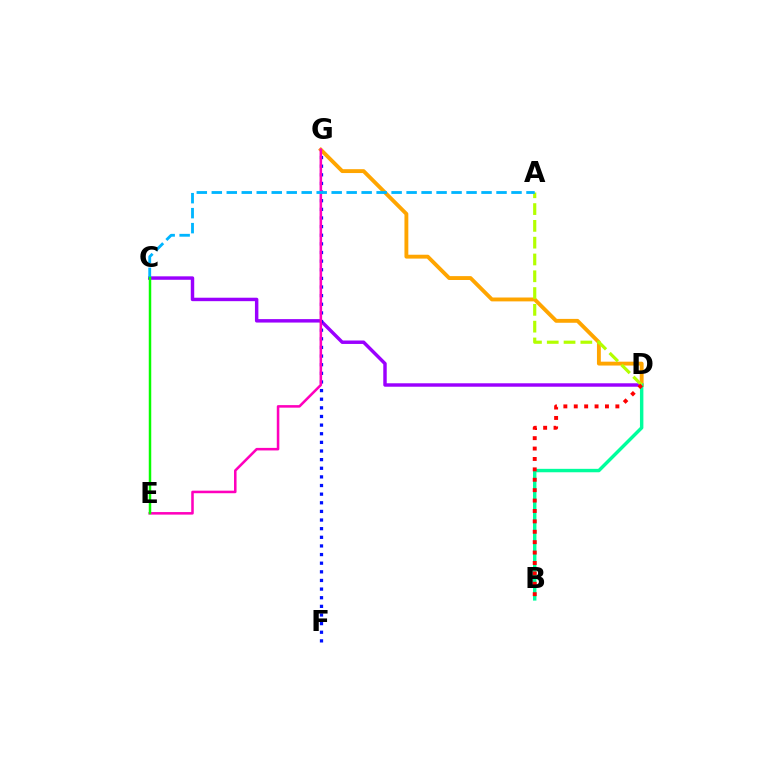{('C', 'D'): [{'color': '#9b00ff', 'line_style': 'solid', 'thickness': 2.48}], ('D', 'G'): [{'color': '#ffa500', 'line_style': 'solid', 'thickness': 2.79}], ('B', 'D'): [{'color': '#00ff9d', 'line_style': 'solid', 'thickness': 2.47}, {'color': '#ff0000', 'line_style': 'dotted', 'thickness': 2.83}], ('A', 'D'): [{'color': '#b3ff00', 'line_style': 'dashed', 'thickness': 2.28}], ('F', 'G'): [{'color': '#0010ff', 'line_style': 'dotted', 'thickness': 2.34}], ('E', 'G'): [{'color': '#ff00bd', 'line_style': 'solid', 'thickness': 1.84}], ('A', 'C'): [{'color': '#00b5ff', 'line_style': 'dashed', 'thickness': 2.04}], ('C', 'E'): [{'color': '#08ff00', 'line_style': 'solid', 'thickness': 1.79}]}